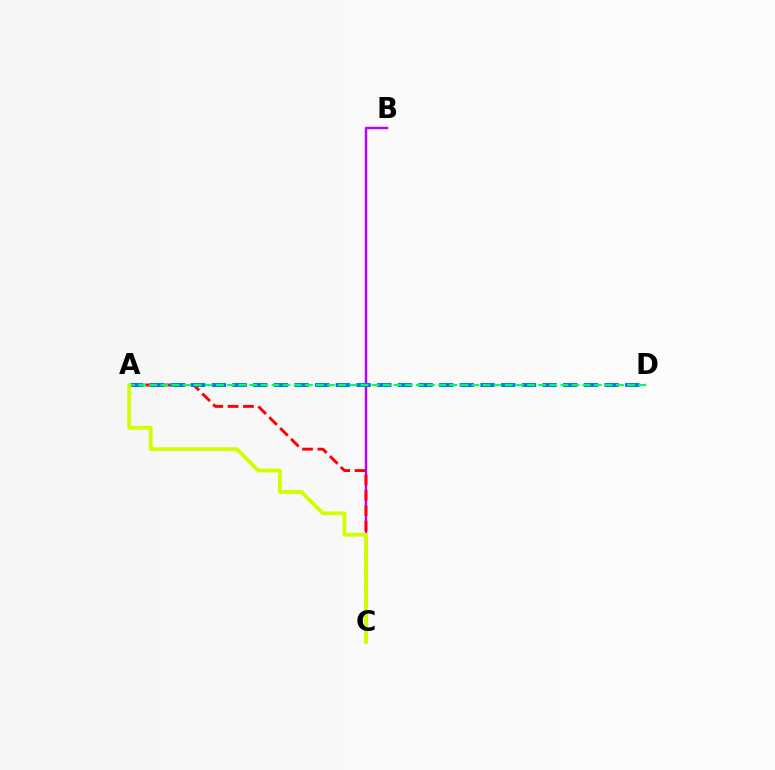{('B', 'C'): [{'color': '#b900ff', 'line_style': 'solid', 'thickness': 1.75}], ('A', 'C'): [{'color': '#ff0000', 'line_style': 'dashed', 'thickness': 2.08}, {'color': '#d1ff00', 'line_style': 'solid', 'thickness': 2.76}], ('A', 'D'): [{'color': '#0074ff', 'line_style': 'dashed', 'thickness': 2.81}, {'color': '#00ff5c', 'line_style': 'dashed', 'thickness': 1.51}]}